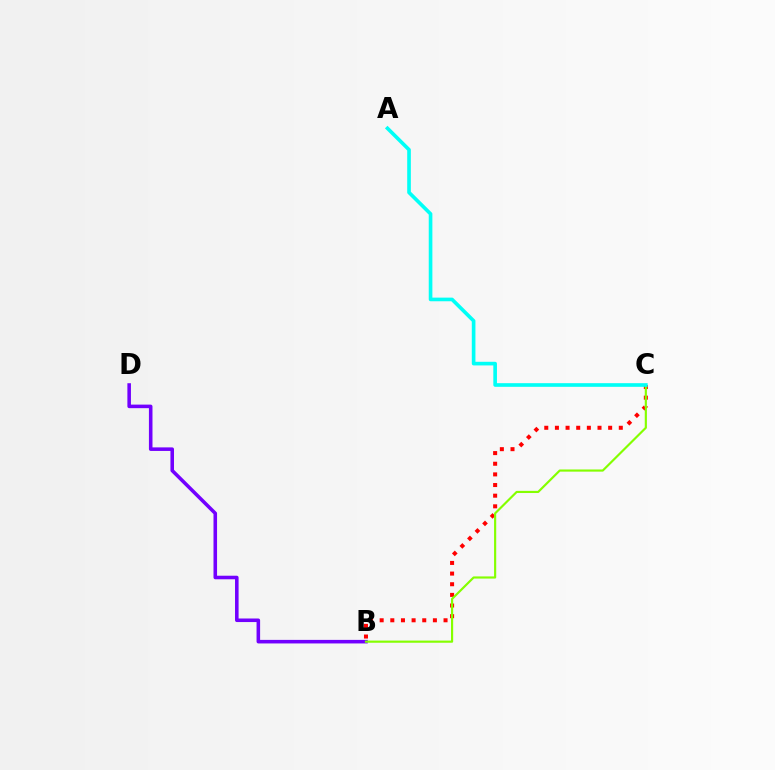{('B', 'C'): [{'color': '#ff0000', 'line_style': 'dotted', 'thickness': 2.89}, {'color': '#84ff00', 'line_style': 'solid', 'thickness': 1.55}], ('B', 'D'): [{'color': '#7200ff', 'line_style': 'solid', 'thickness': 2.56}], ('A', 'C'): [{'color': '#00fff6', 'line_style': 'solid', 'thickness': 2.62}]}